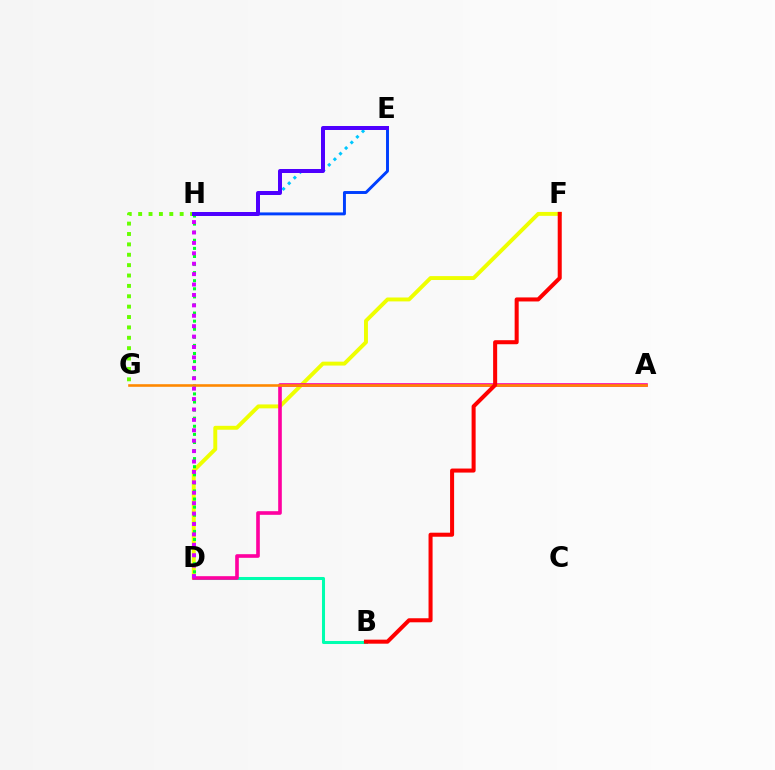{('D', 'F'): [{'color': '#eeff00', 'line_style': 'solid', 'thickness': 2.82}], ('B', 'D'): [{'color': '#00ffaf', 'line_style': 'solid', 'thickness': 2.19}], ('D', 'H'): [{'color': '#00ff27', 'line_style': 'dotted', 'thickness': 2.2}, {'color': '#d600ff', 'line_style': 'dotted', 'thickness': 2.83}], ('A', 'D'): [{'color': '#ff00a0', 'line_style': 'solid', 'thickness': 2.62}], ('A', 'G'): [{'color': '#ff8800', 'line_style': 'solid', 'thickness': 1.87}], ('E', 'H'): [{'color': '#00c7ff', 'line_style': 'dotted', 'thickness': 2.16}, {'color': '#003fff', 'line_style': 'solid', 'thickness': 2.12}, {'color': '#4f00ff', 'line_style': 'solid', 'thickness': 2.88}], ('G', 'H'): [{'color': '#66ff00', 'line_style': 'dotted', 'thickness': 2.82}], ('B', 'F'): [{'color': '#ff0000', 'line_style': 'solid', 'thickness': 2.91}]}